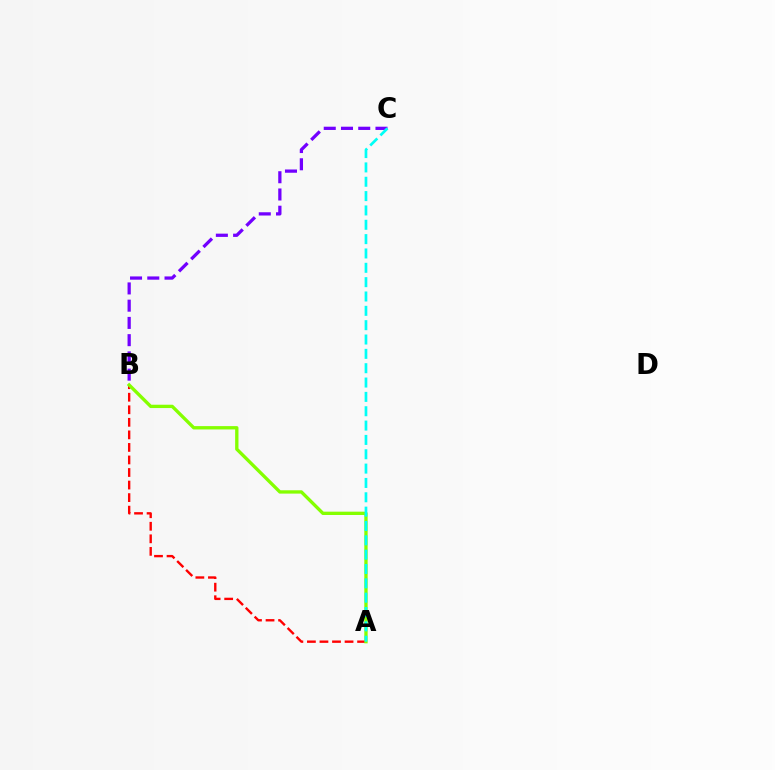{('A', 'B'): [{'color': '#ff0000', 'line_style': 'dashed', 'thickness': 1.7}, {'color': '#84ff00', 'line_style': 'solid', 'thickness': 2.4}], ('B', 'C'): [{'color': '#7200ff', 'line_style': 'dashed', 'thickness': 2.34}], ('A', 'C'): [{'color': '#00fff6', 'line_style': 'dashed', 'thickness': 1.95}]}